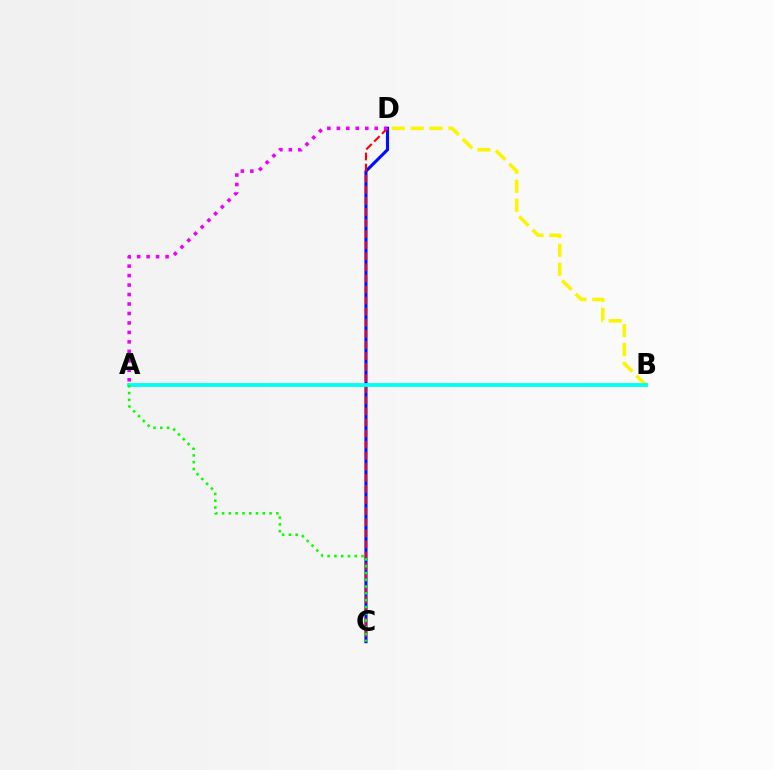{('C', 'D'): [{'color': '#0010ff', 'line_style': 'solid', 'thickness': 2.24}, {'color': '#ff0000', 'line_style': 'dashed', 'thickness': 1.51}], ('A', 'D'): [{'color': '#ee00ff', 'line_style': 'dotted', 'thickness': 2.57}], ('B', 'D'): [{'color': '#fcf500', 'line_style': 'dashed', 'thickness': 2.57}], ('A', 'B'): [{'color': '#00fff6', 'line_style': 'solid', 'thickness': 2.75}], ('A', 'C'): [{'color': '#08ff00', 'line_style': 'dotted', 'thickness': 1.84}]}